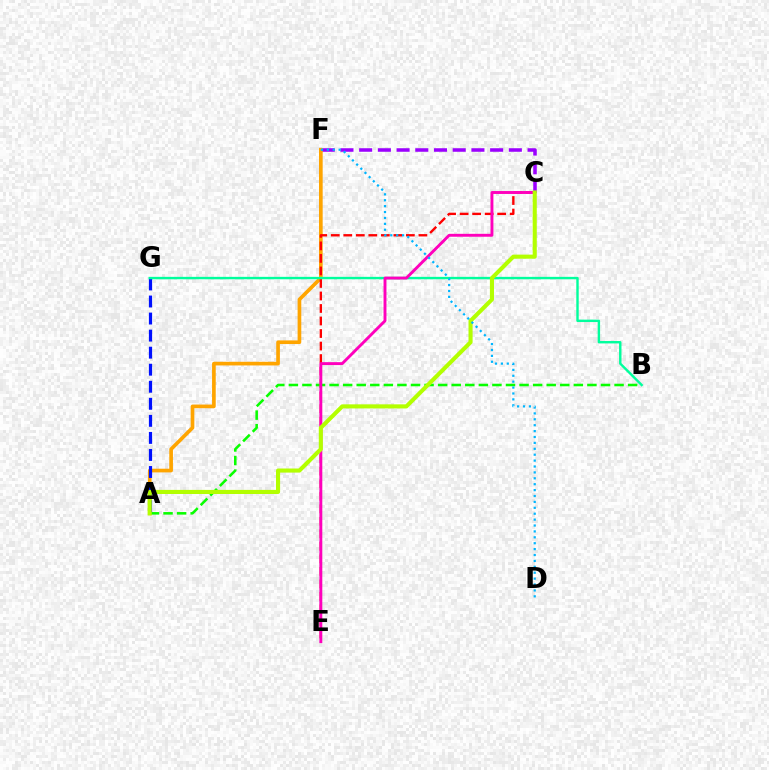{('C', 'F'): [{'color': '#9b00ff', 'line_style': 'dashed', 'thickness': 2.54}], ('A', 'F'): [{'color': '#ffa500', 'line_style': 'solid', 'thickness': 2.64}], ('C', 'E'): [{'color': '#ff0000', 'line_style': 'dashed', 'thickness': 1.7}, {'color': '#ff00bd', 'line_style': 'solid', 'thickness': 2.09}], ('A', 'G'): [{'color': '#0010ff', 'line_style': 'dashed', 'thickness': 2.32}], ('A', 'B'): [{'color': '#08ff00', 'line_style': 'dashed', 'thickness': 1.84}], ('B', 'G'): [{'color': '#00ff9d', 'line_style': 'solid', 'thickness': 1.73}], ('A', 'C'): [{'color': '#b3ff00', 'line_style': 'solid', 'thickness': 2.95}], ('D', 'F'): [{'color': '#00b5ff', 'line_style': 'dotted', 'thickness': 1.6}]}